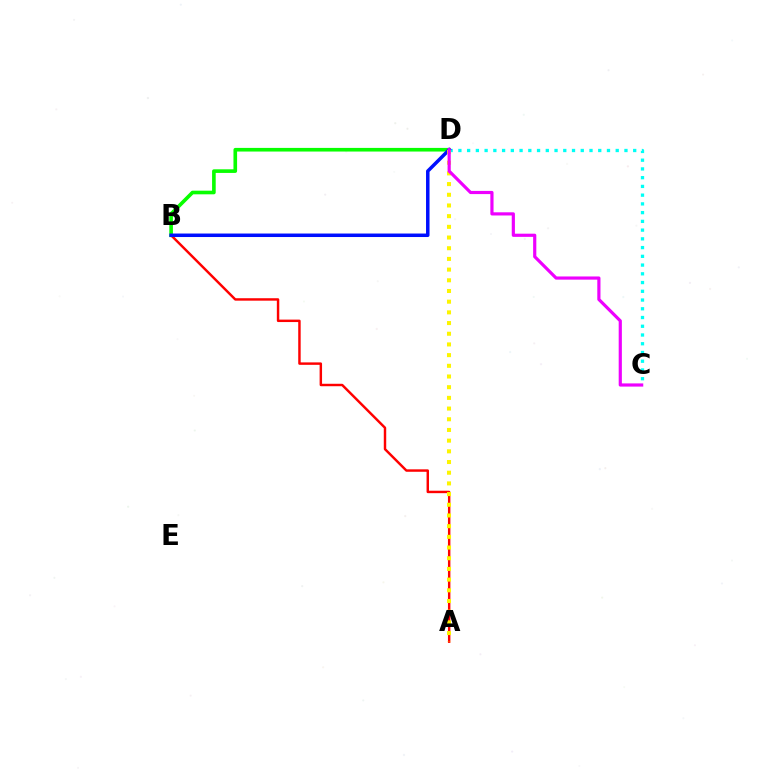{('A', 'B'): [{'color': '#ff0000', 'line_style': 'solid', 'thickness': 1.76}], ('B', 'D'): [{'color': '#08ff00', 'line_style': 'solid', 'thickness': 2.62}, {'color': '#0010ff', 'line_style': 'solid', 'thickness': 2.52}], ('C', 'D'): [{'color': '#00fff6', 'line_style': 'dotted', 'thickness': 2.37}, {'color': '#ee00ff', 'line_style': 'solid', 'thickness': 2.29}], ('A', 'D'): [{'color': '#fcf500', 'line_style': 'dotted', 'thickness': 2.9}]}